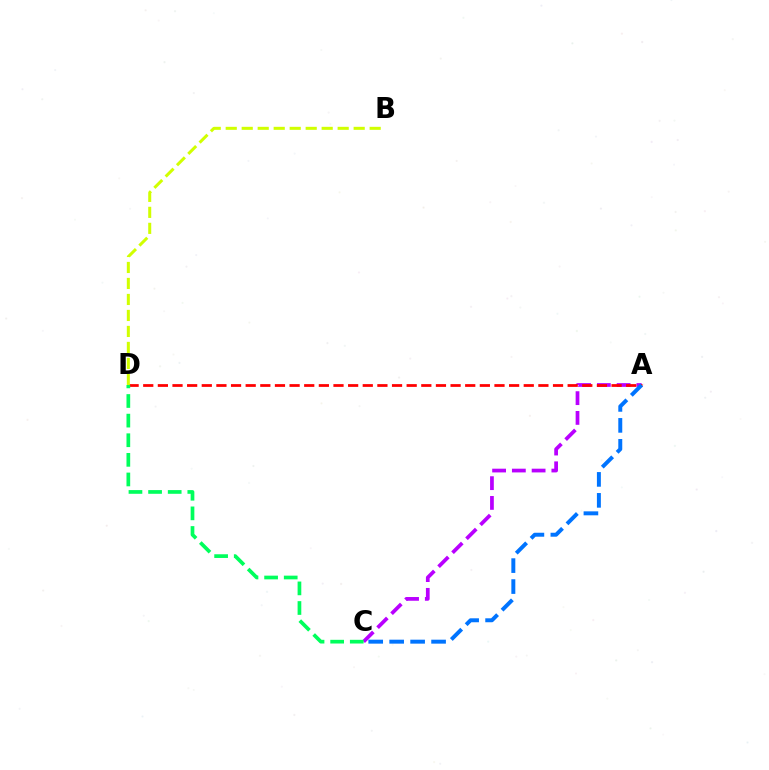{('A', 'C'): [{'color': '#b900ff', 'line_style': 'dashed', 'thickness': 2.68}, {'color': '#0074ff', 'line_style': 'dashed', 'thickness': 2.85}], ('A', 'D'): [{'color': '#ff0000', 'line_style': 'dashed', 'thickness': 1.99}], ('C', 'D'): [{'color': '#00ff5c', 'line_style': 'dashed', 'thickness': 2.66}], ('B', 'D'): [{'color': '#d1ff00', 'line_style': 'dashed', 'thickness': 2.17}]}